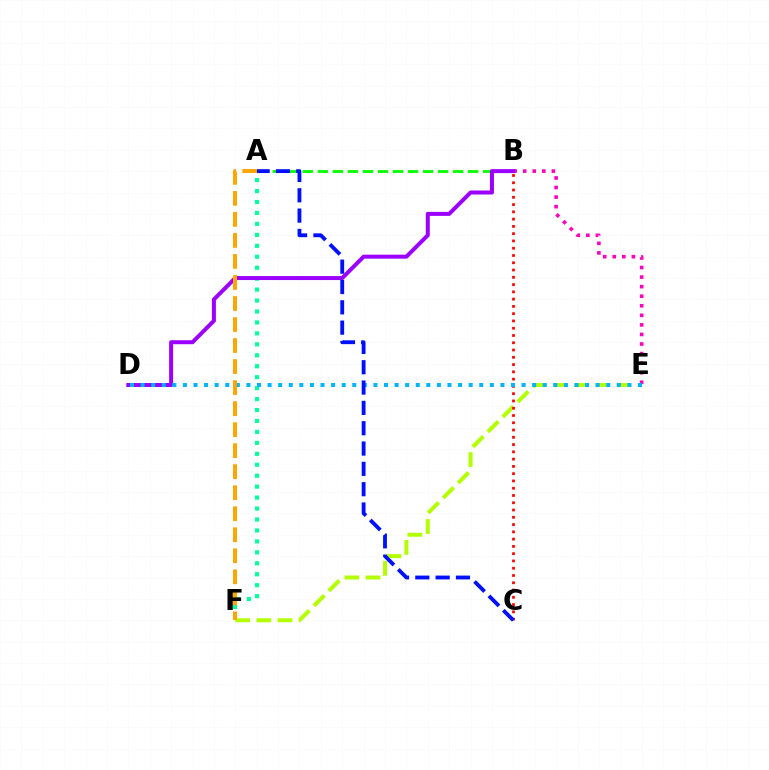{('A', 'B'): [{'color': '#08ff00', 'line_style': 'dashed', 'thickness': 2.04}], ('A', 'F'): [{'color': '#00ff9d', 'line_style': 'dotted', 'thickness': 2.97}, {'color': '#ffa500', 'line_style': 'dashed', 'thickness': 2.86}], ('B', 'E'): [{'color': '#ff00bd', 'line_style': 'dotted', 'thickness': 2.6}], ('E', 'F'): [{'color': '#b3ff00', 'line_style': 'dashed', 'thickness': 2.87}], ('B', 'D'): [{'color': '#9b00ff', 'line_style': 'solid', 'thickness': 2.88}], ('B', 'C'): [{'color': '#ff0000', 'line_style': 'dotted', 'thickness': 1.98}], ('D', 'E'): [{'color': '#00b5ff', 'line_style': 'dotted', 'thickness': 2.88}], ('A', 'C'): [{'color': '#0010ff', 'line_style': 'dashed', 'thickness': 2.76}]}